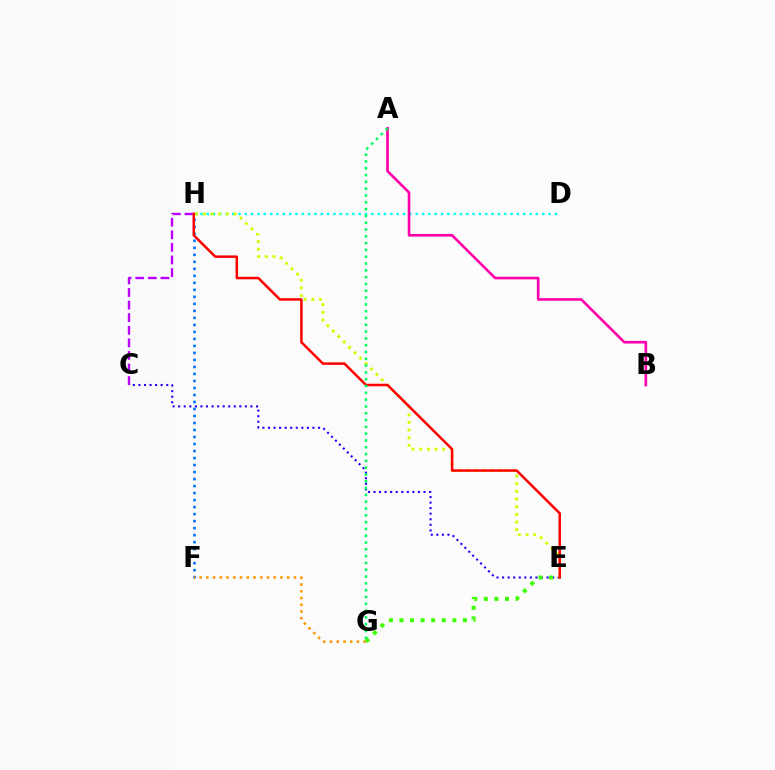{('C', 'E'): [{'color': '#2500ff', 'line_style': 'dotted', 'thickness': 1.51}], ('F', 'H'): [{'color': '#0074ff', 'line_style': 'dotted', 'thickness': 1.9}], ('C', 'H'): [{'color': '#b900ff', 'line_style': 'dashed', 'thickness': 1.71}], ('D', 'H'): [{'color': '#00fff6', 'line_style': 'dotted', 'thickness': 1.72}], ('F', 'G'): [{'color': '#ff9400', 'line_style': 'dotted', 'thickness': 1.83}], ('E', 'H'): [{'color': '#d1ff00', 'line_style': 'dotted', 'thickness': 2.09}, {'color': '#ff0000', 'line_style': 'solid', 'thickness': 1.8}], ('E', 'G'): [{'color': '#3dff00', 'line_style': 'dotted', 'thickness': 2.87}], ('A', 'B'): [{'color': '#ff00ac', 'line_style': 'solid', 'thickness': 1.9}], ('A', 'G'): [{'color': '#00ff5c', 'line_style': 'dotted', 'thickness': 1.85}]}